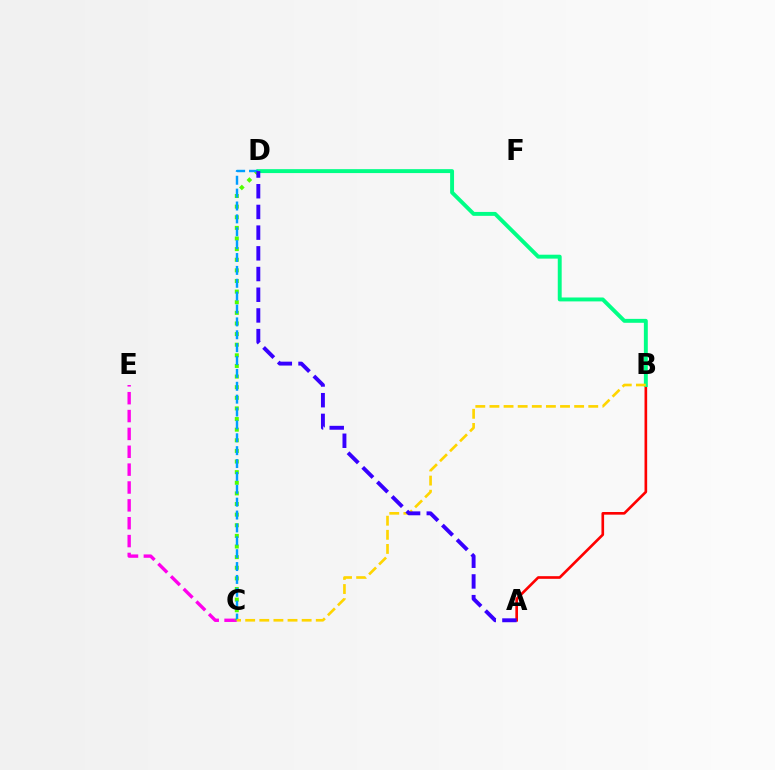{('C', 'E'): [{'color': '#ff00ed', 'line_style': 'dashed', 'thickness': 2.43}], ('A', 'B'): [{'color': '#ff0000', 'line_style': 'solid', 'thickness': 1.9}], ('B', 'D'): [{'color': '#00ff86', 'line_style': 'solid', 'thickness': 2.82}], ('C', 'D'): [{'color': '#4fff00', 'line_style': 'dotted', 'thickness': 2.89}, {'color': '#009eff', 'line_style': 'dashed', 'thickness': 1.75}], ('B', 'C'): [{'color': '#ffd500', 'line_style': 'dashed', 'thickness': 1.92}], ('A', 'D'): [{'color': '#3700ff', 'line_style': 'dashed', 'thickness': 2.81}]}